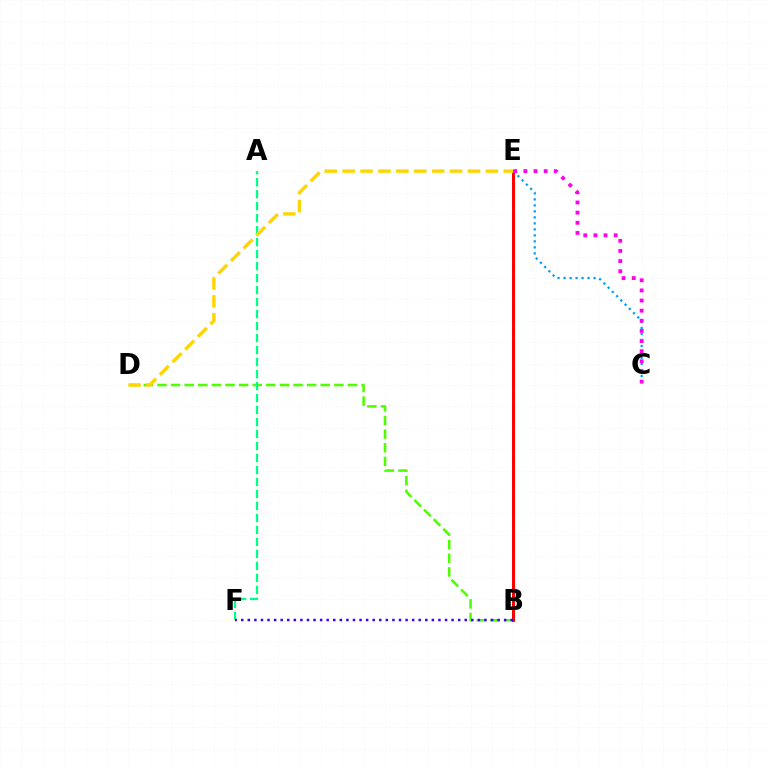{('B', 'D'): [{'color': '#4fff00', 'line_style': 'dashed', 'thickness': 1.85}], ('B', 'E'): [{'color': '#ff0000', 'line_style': 'solid', 'thickness': 2.17}], ('A', 'F'): [{'color': '#00ff86', 'line_style': 'dashed', 'thickness': 1.63}], ('B', 'F'): [{'color': '#3700ff', 'line_style': 'dotted', 'thickness': 1.79}], ('C', 'E'): [{'color': '#009eff', 'line_style': 'dotted', 'thickness': 1.63}, {'color': '#ff00ed', 'line_style': 'dotted', 'thickness': 2.75}], ('D', 'E'): [{'color': '#ffd500', 'line_style': 'dashed', 'thickness': 2.43}]}